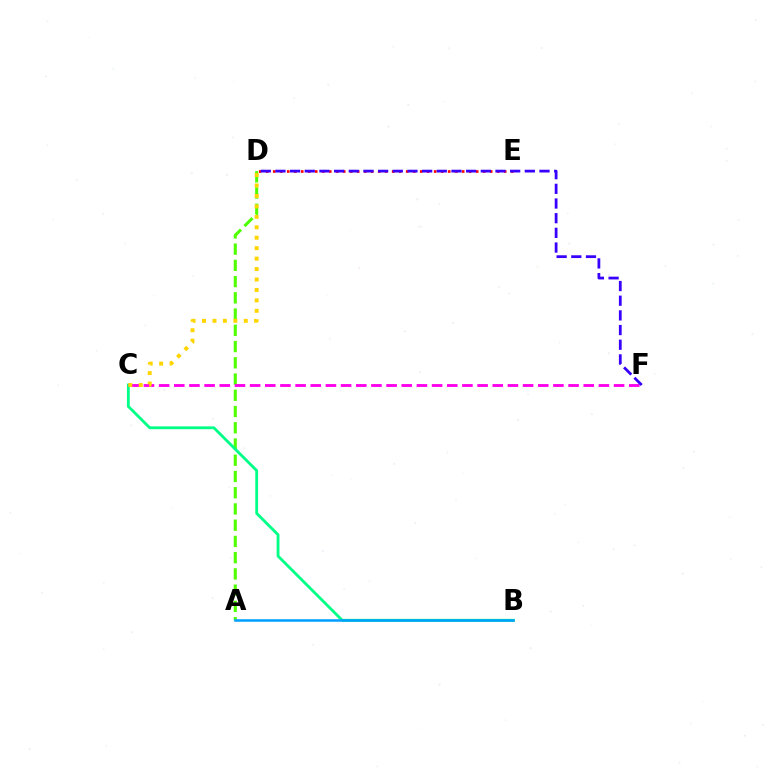{('D', 'E'): [{'color': '#ff0000', 'line_style': 'dotted', 'thickness': 1.9}], ('A', 'D'): [{'color': '#4fff00', 'line_style': 'dashed', 'thickness': 2.21}], ('B', 'C'): [{'color': '#00ff86', 'line_style': 'solid', 'thickness': 2.04}], ('C', 'F'): [{'color': '#ff00ed', 'line_style': 'dashed', 'thickness': 2.06}], ('C', 'D'): [{'color': '#ffd500', 'line_style': 'dotted', 'thickness': 2.84}], ('A', 'B'): [{'color': '#009eff', 'line_style': 'solid', 'thickness': 1.81}], ('D', 'F'): [{'color': '#3700ff', 'line_style': 'dashed', 'thickness': 1.99}]}